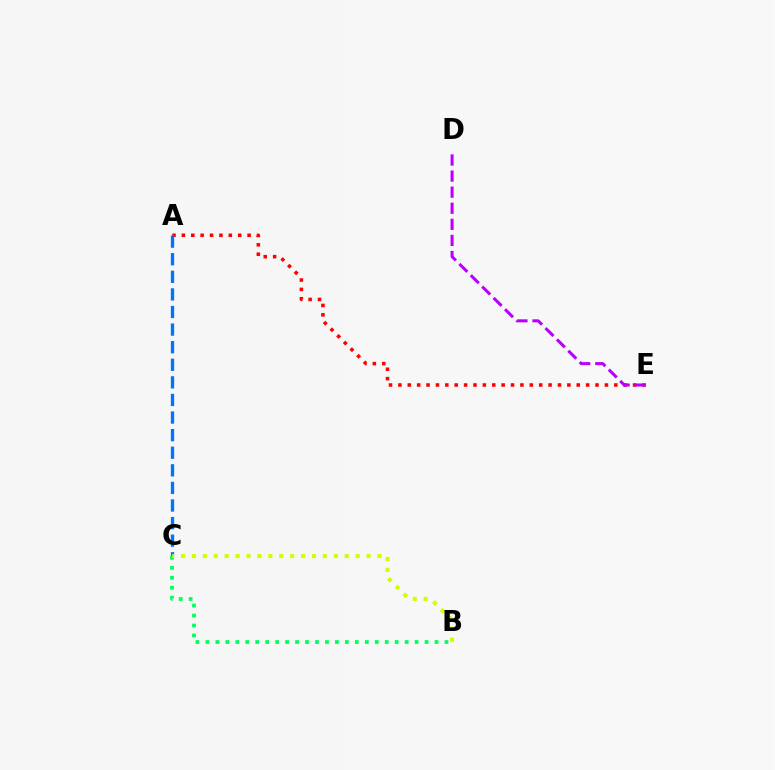{('A', 'E'): [{'color': '#ff0000', 'line_style': 'dotted', 'thickness': 2.55}], ('A', 'C'): [{'color': '#0074ff', 'line_style': 'dashed', 'thickness': 2.39}], ('B', 'C'): [{'color': '#00ff5c', 'line_style': 'dotted', 'thickness': 2.71}, {'color': '#d1ff00', 'line_style': 'dotted', 'thickness': 2.97}], ('D', 'E'): [{'color': '#b900ff', 'line_style': 'dashed', 'thickness': 2.18}]}